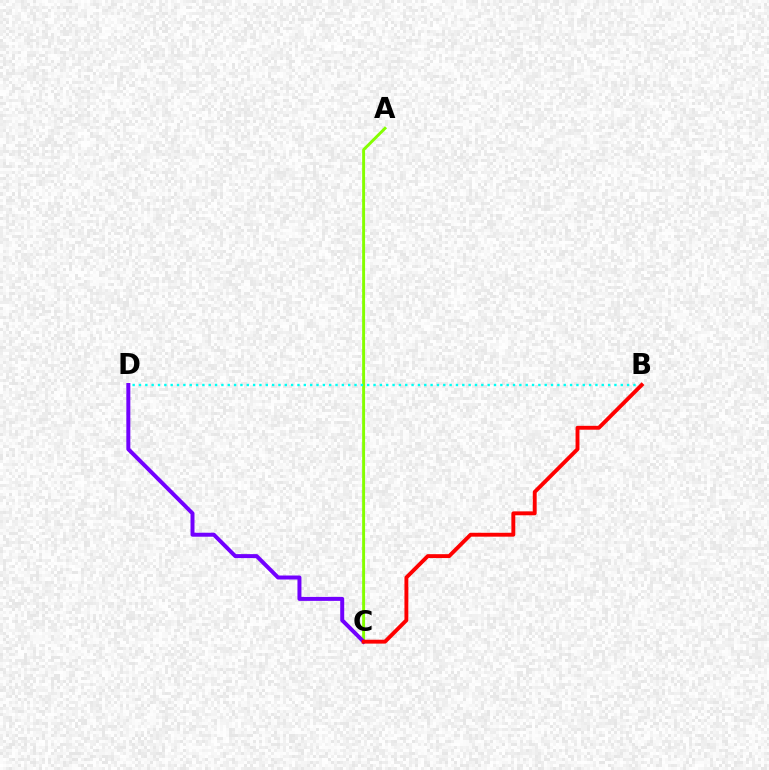{('A', 'C'): [{'color': '#84ff00', 'line_style': 'solid', 'thickness': 2.11}], ('B', 'D'): [{'color': '#00fff6', 'line_style': 'dotted', 'thickness': 1.72}], ('C', 'D'): [{'color': '#7200ff', 'line_style': 'solid', 'thickness': 2.87}], ('B', 'C'): [{'color': '#ff0000', 'line_style': 'solid', 'thickness': 2.8}]}